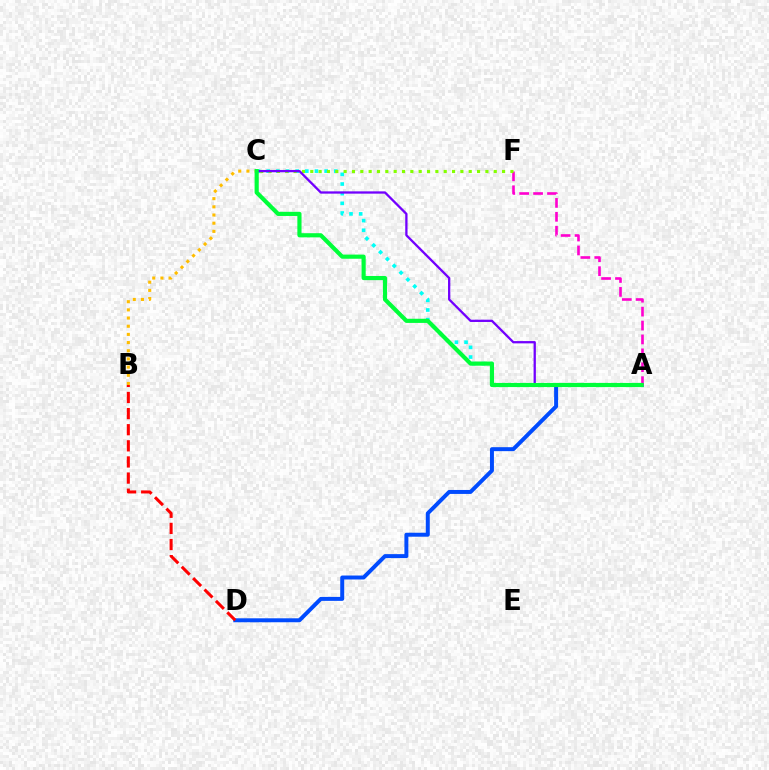{('A', 'D'): [{'color': '#004bff', 'line_style': 'solid', 'thickness': 2.85}], ('B', 'C'): [{'color': '#ffbd00', 'line_style': 'dotted', 'thickness': 2.22}], ('A', 'F'): [{'color': '#ff00cf', 'line_style': 'dashed', 'thickness': 1.89}], ('A', 'C'): [{'color': '#00fff6', 'line_style': 'dotted', 'thickness': 2.63}, {'color': '#7200ff', 'line_style': 'solid', 'thickness': 1.65}, {'color': '#00ff39', 'line_style': 'solid', 'thickness': 3.0}], ('C', 'F'): [{'color': '#84ff00', 'line_style': 'dotted', 'thickness': 2.27}], ('B', 'D'): [{'color': '#ff0000', 'line_style': 'dashed', 'thickness': 2.19}]}